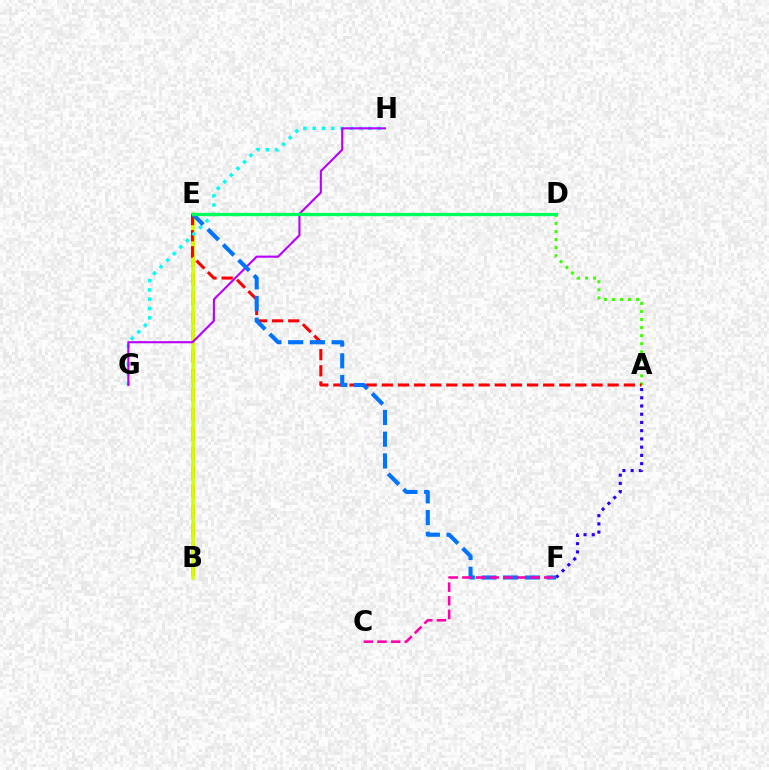{('A', 'D'): [{'color': '#3dff00', 'line_style': 'dotted', 'thickness': 2.19}], ('B', 'E'): [{'color': '#ff9400', 'line_style': 'dashed', 'thickness': 2.63}, {'color': '#d1ff00', 'line_style': 'solid', 'thickness': 2.52}], ('A', 'E'): [{'color': '#ff0000', 'line_style': 'dashed', 'thickness': 2.19}], ('G', 'H'): [{'color': '#00fff6', 'line_style': 'dotted', 'thickness': 2.52}, {'color': '#b900ff', 'line_style': 'solid', 'thickness': 1.52}], ('A', 'F'): [{'color': '#2500ff', 'line_style': 'dotted', 'thickness': 2.24}], ('E', 'F'): [{'color': '#0074ff', 'line_style': 'dashed', 'thickness': 2.95}], ('C', 'F'): [{'color': '#ff00ac', 'line_style': 'dashed', 'thickness': 1.85}], ('D', 'E'): [{'color': '#00ff5c', 'line_style': 'solid', 'thickness': 2.39}]}